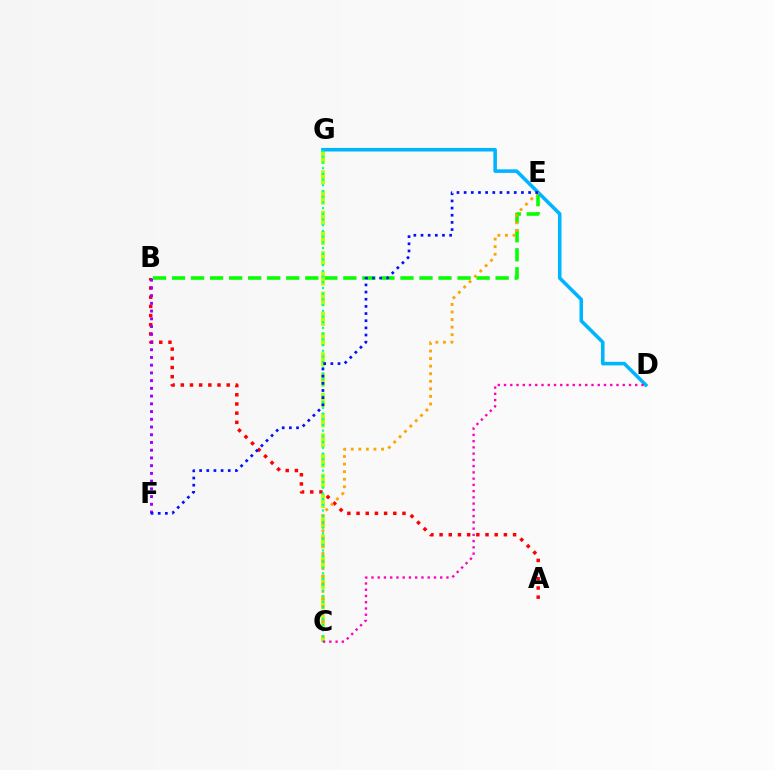{('B', 'E'): [{'color': '#08ff00', 'line_style': 'dashed', 'thickness': 2.59}], ('A', 'B'): [{'color': '#ff0000', 'line_style': 'dotted', 'thickness': 2.5}], ('C', 'G'): [{'color': '#b3ff00', 'line_style': 'dashed', 'thickness': 2.75}, {'color': '#00ff9d', 'line_style': 'dotted', 'thickness': 1.55}], ('D', 'G'): [{'color': '#00b5ff', 'line_style': 'solid', 'thickness': 2.57}], ('C', 'E'): [{'color': '#ffa500', 'line_style': 'dotted', 'thickness': 2.06}], ('B', 'F'): [{'color': '#9b00ff', 'line_style': 'dotted', 'thickness': 2.1}], ('E', 'F'): [{'color': '#0010ff', 'line_style': 'dotted', 'thickness': 1.95}], ('C', 'D'): [{'color': '#ff00bd', 'line_style': 'dotted', 'thickness': 1.7}]}